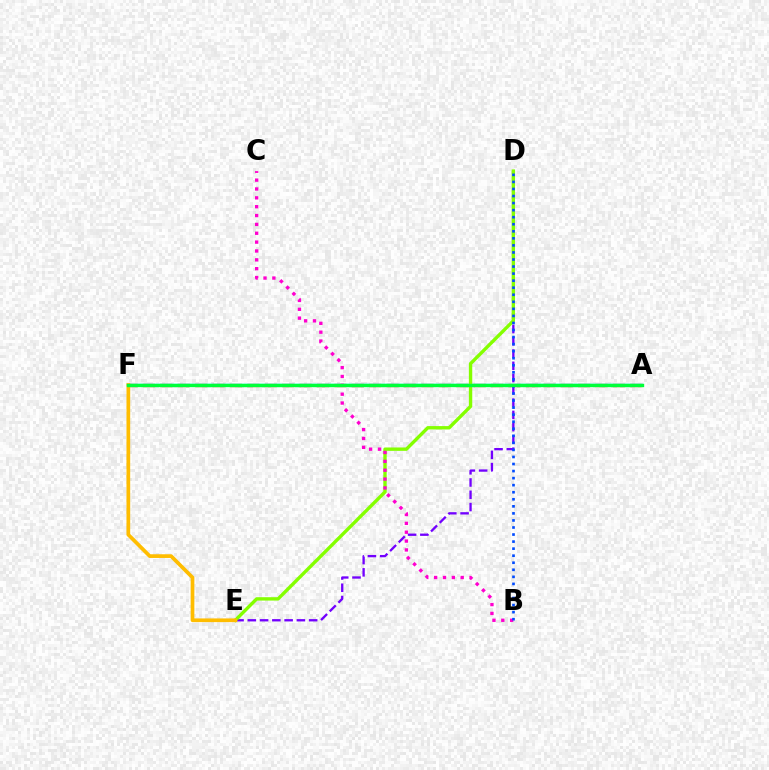{('A', 'F'): [{'color': '#ff0000', 'line_style': 'dashed', 'thickness': 2.37}, {'color': '#00fff6', 'line_style': 'solid', 'thickness': 1.78}, {'color': '#00ff39', 'line_style': 'solid', 'thickness': 2.42}], ('D', 'E'): [{'color': '#7200ff', 'line_style': 'dashed', 'thickness': 1.67}, {'color': '#84ff00', 'line_style': 'solid', 'thickness': 2.43}], ('B', 'C'): [{'color': '#ff00cf', 'line_style': 'dotted', 'thickness': 2.41}], ('E', 'F'): [{'color': '#ffbd00', 'line_style': 'solid', 'thickness': 2.67}], ('B', 'D'): [{'color': '#004bff', 'line_style': 'dotted', 'thickness': 1.92}]}